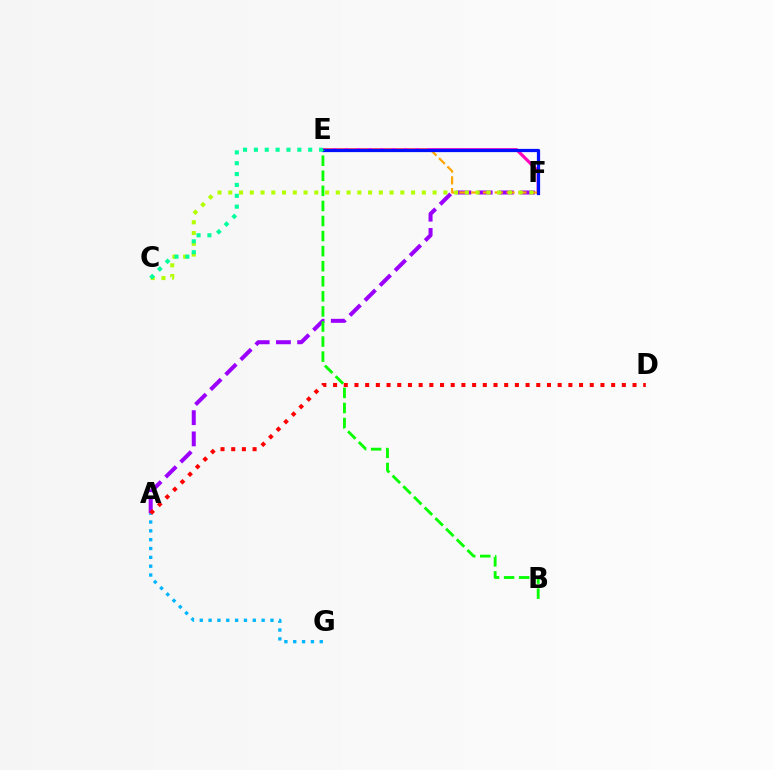{('E', 'F'): [{'color': '#ff00bd', 'line_style': 'solid', 'thickness': 2.27}, {'color': '#ffa500', 'line_style': 'dashed', 'thickness': 1.6}, {'color': '#0010ff', 'line_style': 'solid', 'thickness': 2.33}], ('A', 'G'): [{'color': '#00b5ff', 'line_style': 'dotted', 'thickness': 2.4}], ('A', 'F'): [{'color': '#9b00ff', 'line_style': 'dashed', 'thickness': 2.88}], ('C', 'F'): [{'color': '#b3ff00', 'line_style': 'dotted', 'thickness': 2.92}], ('A', 'D'): [{'color': '#ff0000', 'line_style': 'dotted', 'thickness': 2.91}], ('B', 'E'): [{'color': '#08ff00', 'line_style': 'dashed', 'thickness': 2.05}], ('C', 'E'): [{'color': '#00ff9d', 'line_style': 'dotted', 'thickness': 2.95}]}